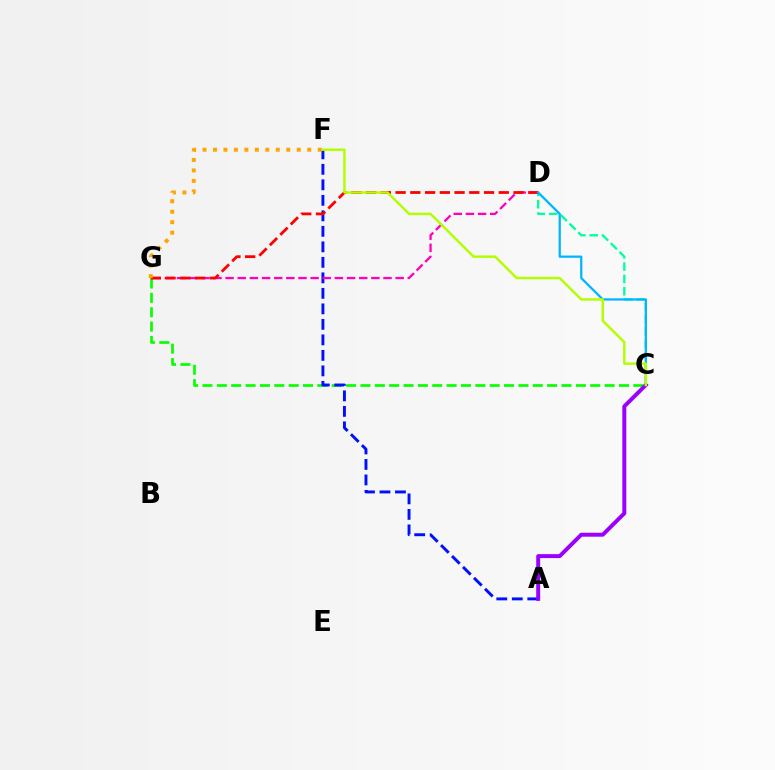{('C', 'G'): [{'color': '#08ff00', 'line_style': 'dashed', 'thickness': 1.95}], ('A', 'F'): [{'color': '#0010ff', 'line_style': 'dashed', 'thickness': 2.11}], ('D', 'G'): [{'color': '#ff00bd', 'line_style': 'dashed', 'thickness': 1.65}, {'color': '#ff0000', 'line_style': 'dashed', 'thickness': 2.0}], ('C', 'D'): [{'color': '#00ff9d', 'line_style': 'dashed', 'thickness': 1.68}, {'color': '#00b5ff', 'line_style': 'solid', 'thickness': 1.62}], ('F', 'G'): [{'color': '#ffa500', 'line_style': 'dotted', 'thickness': 2.85}], ('A', 'C'): [{'color': '#9b00ff', 'line_style': 'solid', 'thickness': 2.85}], ('C', 'F'): [{'color': '#b3ff00', 'line_style': 'solid', 'thickness': 1.76}]}